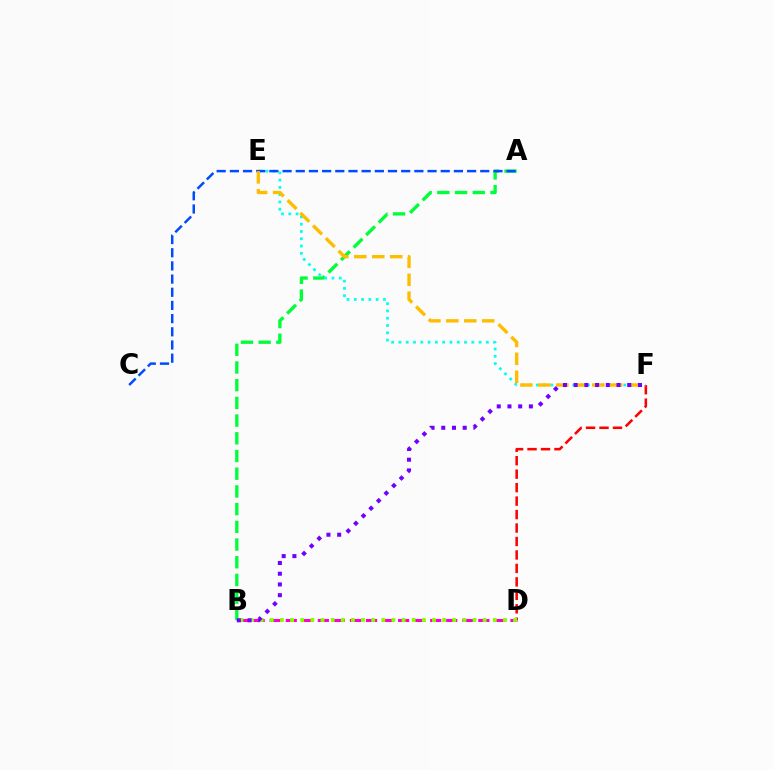{('A', 'B'): [{'color': '#00ff39', 'line_style': 'dashed', 'thickness': 2.41}], ('D', 'F'): [{'color': '#ff0000', 'line_style': 'dashed', 'thickness': 1.83}], ('E', 'F'): [{'color': '#00fff6', 'line_style': 'dotted', 'thickness': 1.98}, {'color': '#ffbd00', 'line_style': 'dashed', 'thickness': 2.44}], ('B', 'D'): [{'color': '#ff00cf', 'line_style': 'dashed', 'thickness': 2.18}, {'color': '#84ff00', 'line_style': 'dotted', 'thickness': 2.75}], ('A', 'C'): [{'color': '#004bff', 'line_style': 'dashed', 'thickness': 1.79}], ('B', 'F'): [{'color': '#7200ff', 'line_style': 'dotted', 'thickness': 2.91}]}